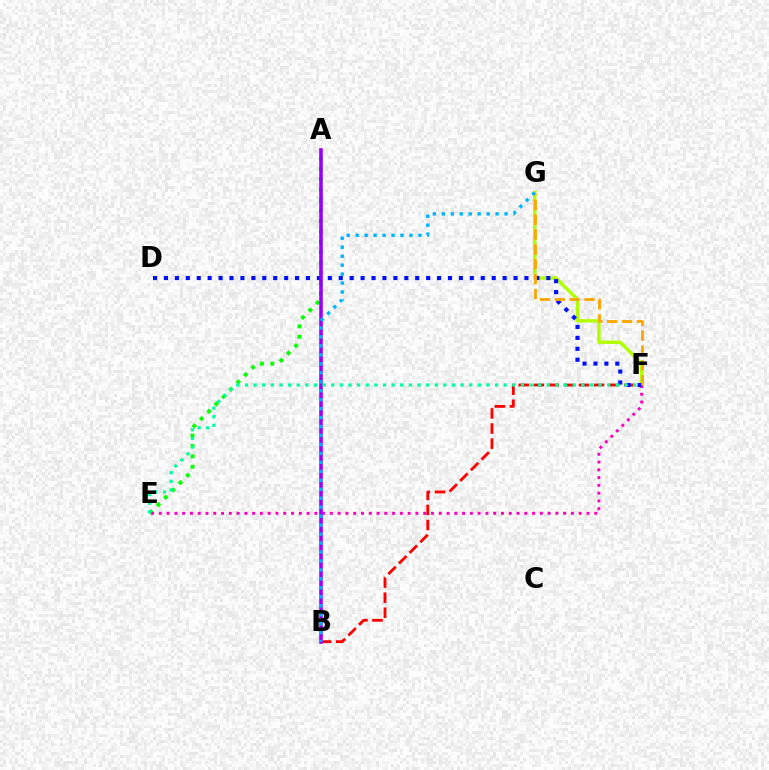{('B', 'F'): [{'color': '#ff0000', 'line_style': 'dashed', 'thickness': 2.05}], ('A', 'E'): [{'color': '#08ff00', 'line_style': 'dotted', 'thickness': 2.82}], ('F', 'G'): [{'color': '#b3ff00', 'line_style': 'solid', 'thickness': 2.47}, {'color': '#ffa500', 'line_style': 'dashed', 'thickness': 2.02}], ('E', 'F'): [{'color': '#ff00bd', 'line_style': 'dotted', 'thickness': 2.11}, {'color': '#00ff9d', 'line_style': 'dotted', 'thickness': 2.34}], ('D', 'F'): [{'color': '#0010ff', 'line_style': 'dotted', 'thickness': 2.97}], ('A', 'B'): [{'color': '#9b00ff', 'line_style': 'solid', 'thickness': 2.57}], ('B', 'G'): [{'color': '#00b5ff', 'line_style': 'dotted', 'thickness': 2.43}]}